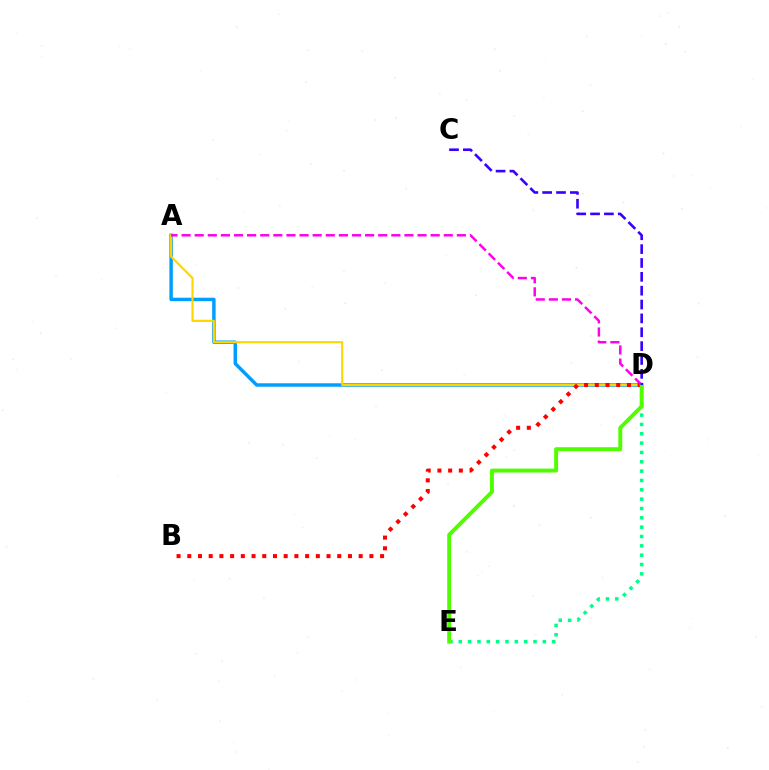{('A', 'D'): [{'color': '#009eff', 'line_style': 'solid', 'thickness': 2.48}, {'color': '#ffd500', 'line_style': 'solid', 'thickness': 1.54}, {'color': '#ff00ed', 'line_style': 'dashed', 'thickness': 1.78}], ('D', 'E'): [{'color': '#00ff86', 'line_style': 'dotted', 'thickness': 2.54}, {'color': '#4fff00', 'line_style': 'solid', 'thickness': 2.82}], ('B', 'D'): [{'color': '#ff0000', 'line_style': 'dotted', 'thickness': 2.91}], ('C', 'D'): [{'color': '#3700ff', 'line_style': 'dashed', 'thickness': 1.88}]}